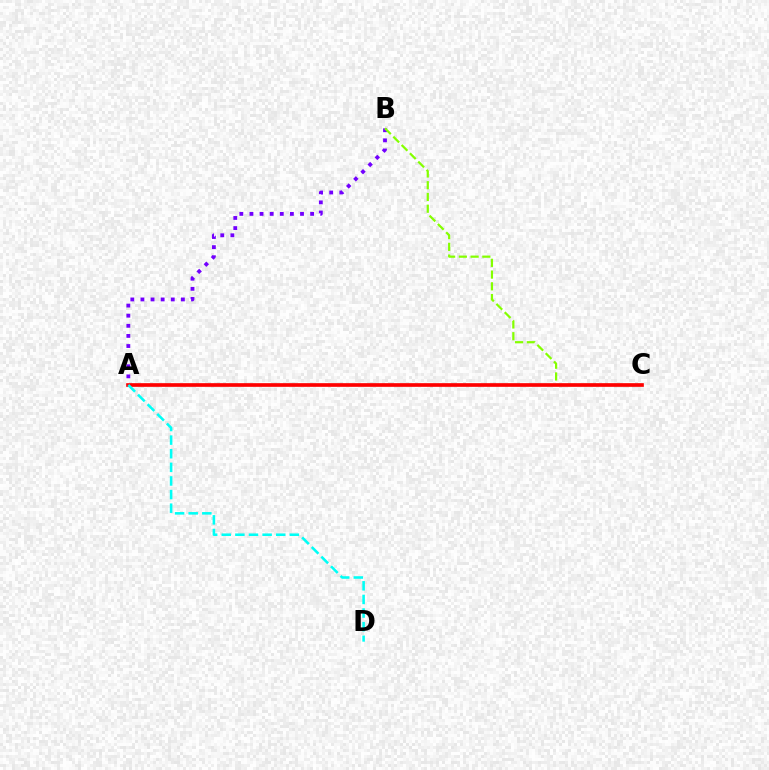{('A', 'B'): [{'color': '#7200ff', 'line_style': 'dotted', 'thickness': 2.75}], ('B', 'C'): [{'color': '#84ff00', 'line_style': 'dashed', 'thickness': 1.6}], ('A', 'C'): [{'color': '#ff0000', 'line_style': 'solid', 'thickness': 2.64}], ('A', 'D'): [{'color': '#00fff6', 'line_style': 'dashed', 'thickness': 1.85}]}